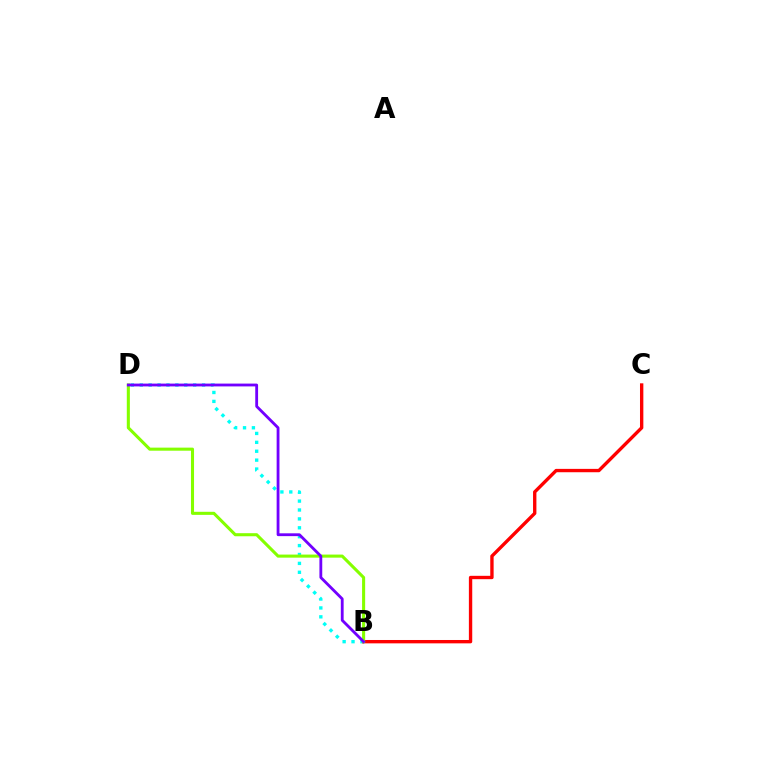{('B', 'D'): [{'color': '#00fff6', 'line_style': 'dotted', 'thickness': 2.42}, {'color': '#84ff00', 'line_style': 'solid', 'thickness': 2.21}, {'color': '#7200ff', 'line_style': 'solid', 'thickness': 2.03}], ('B', 'C'): [{'color': '#ff0000', 'line_style': 'solid', 'thickness': 2.42}]}